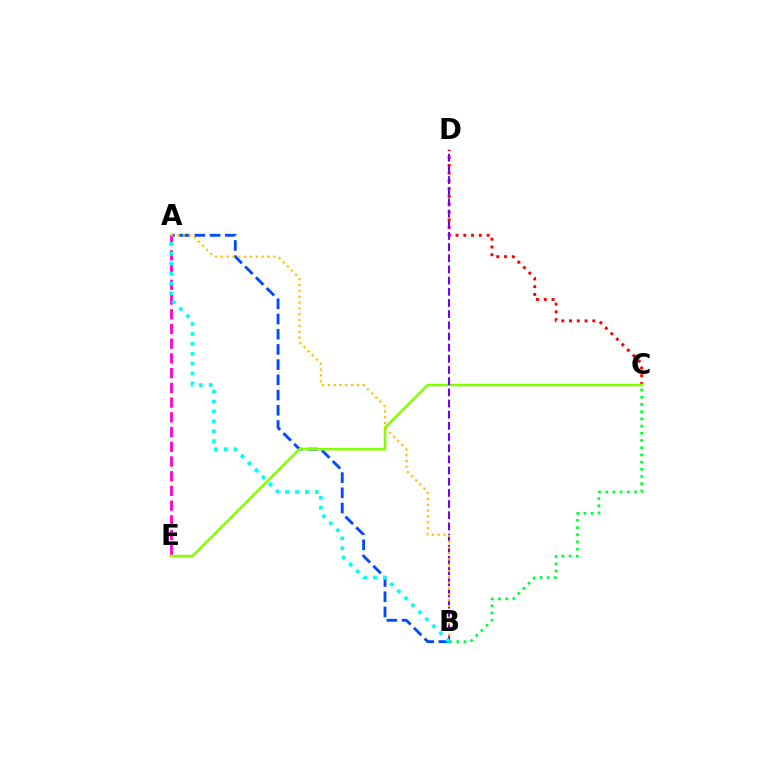{('A', 'B'): [{'color': '#004bff', 'line_style': 'dashed', 'thickness': 2.07}, {'color': '#ffbd00', 'line_style': 'dotted', 'thickness': 1.59}, {'color': '#00fff6', 'line_style': 'dotted', 'thickness': 2.69}], ('C', 'D'): [{'color': '#ff0000', 'line_style': 'dotted', 'thickness': 2.11}], ('A', 'E'): [{'color': '#ff00cf', 'line_style': 'dashed', 'thickness': 2.0}], ('C', 'E'): [{'color': '#84ff00', 'line_style': 'solid', 'thickness': 1.87}], ('B', 'D'): [{'color': '#7200ff', 'line_style': 'dashed', 'thickness': 1.52}], ('B', 'C'): [{'color': '#00ff39', 'line_style': 'dotted', 'thickness': 1.96}]}